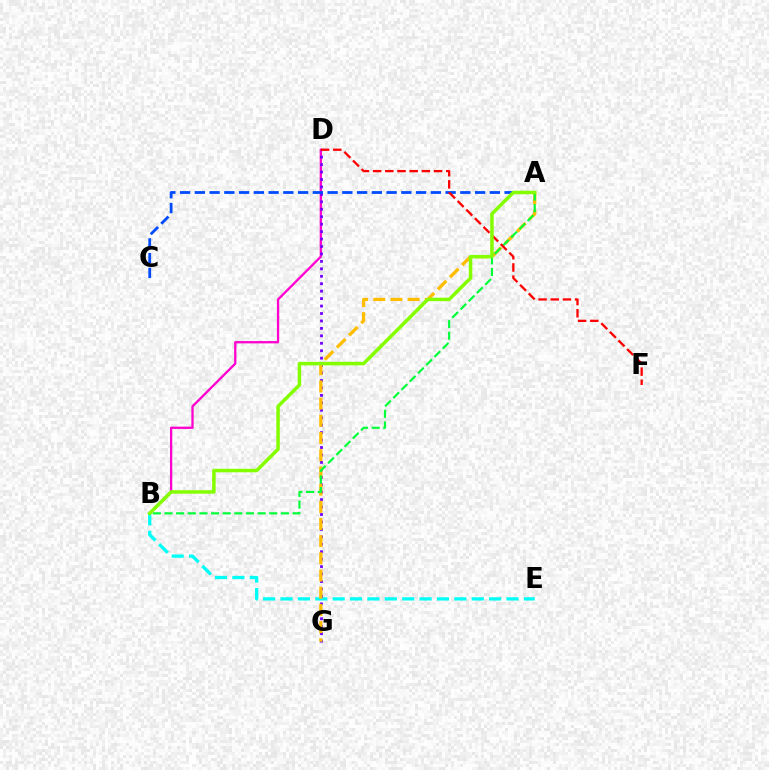{('B', 'D'): [{'color': '#ff00cf', 'line_style': 'solid', 'thickness': 1.65}], ('B', 'E'): [{'color': '#00fff6', 'line_style': 'dashed', 'thickness': 2.36}], ('D', 'G'): [{'color': '#7200ff', 'line_style': 'dotted', 'thickness': 2.02}], ('A', 'G'): [{'color': '#ffbd00', 'line_style': 'dashed', 'thickness': 2.34}], ('A', 'B'): [{'color': '#00ff39', 'line_style': 'dashed', 'thickness': 1.58}, {'color': '#84ff00', 'line_style': 'solid', 'thickness': 2.52}], ('A', 'C'): [{'color': '#004bff', 'line_style': 'dashed', 'thickness': 2.0}], ('D', 'F'): [{'color': '#ff0000', 'line_style': 'dashed', 'thickness': 1.66}]}